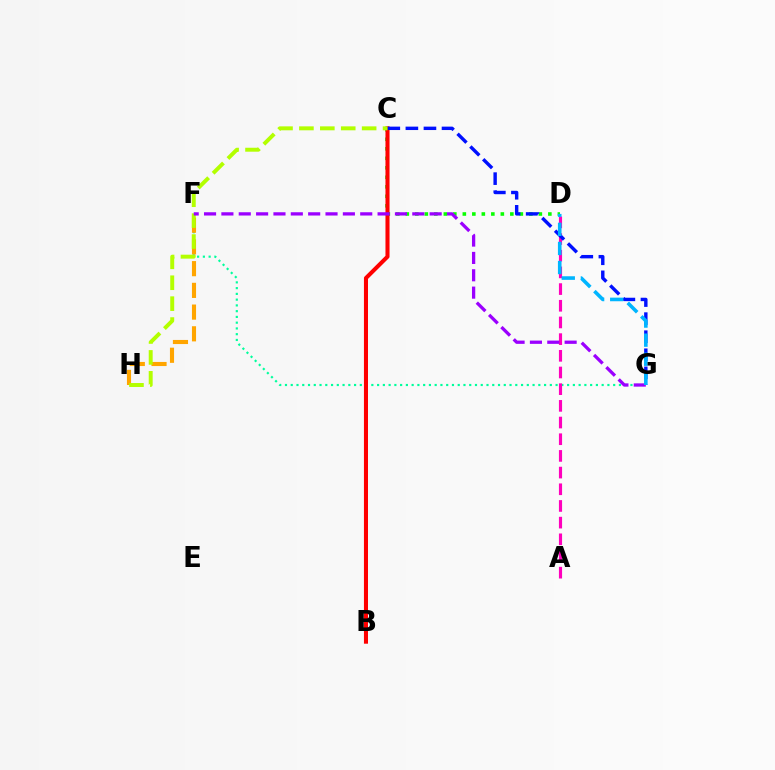{('C', 'D'): [{'color': '#08ff00', 'line_style': 'dotted', 'thickness': 2.58}], ('F', 'G'): [{'color': '#00ff9d', 'line_style': 'dotted', 'thickness': 1.56}, {'color': '#9b00ff', 'line_style': 'dashed', 'thickness': 2.36}], ('B', 'C'): [{'color': '#ff0000', 'line_style': 'solid', 'thickness': 2.92}], ('A', 'D'): [{'color': '#ff00bd', 'line_style': 'dashed', 'thickness': 2.27}], ('C', 'G'): [{'color': '#0010ff', 'line_style': 'dashed', 'thickness': 2.45}], ('F', 'H'): [{'color': '#ffa500', 'line_style': 'dashed', 'thickness': 2.95}], ('C', 'H'): [{'color': '#b3ff00', 'line_style': 'dashed', 'thickness': 2.84}], ('D', 'G'): [{'color': '#00b5ff', 'line_style': 'dashed', 'thickness': 2.59}]}